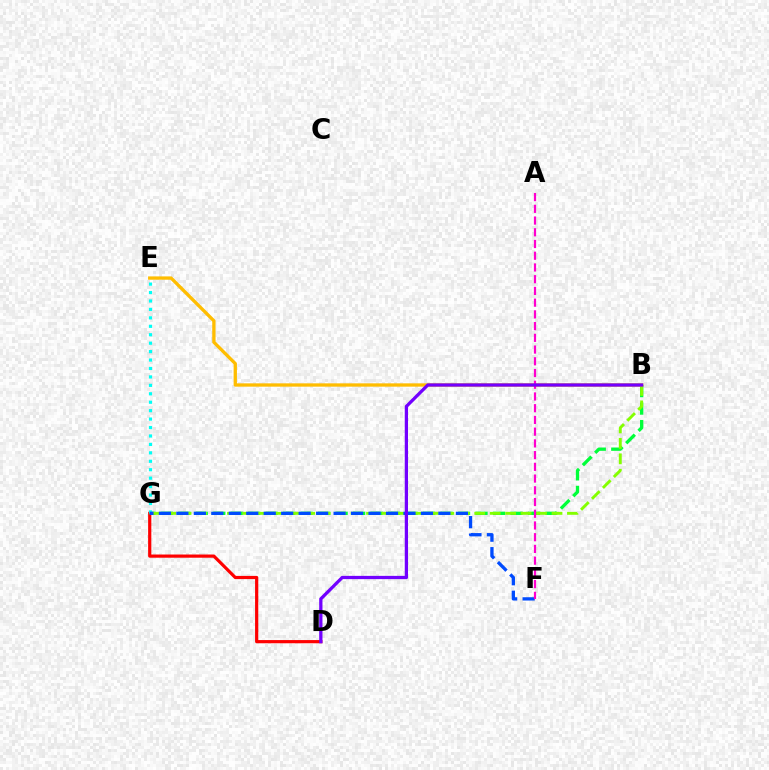{('D', 'G'): [{'color': '#ff0000', 'line_style': 'solid', 'thickness': 2.3}], ('B', 'G'): [{'color': '#00ff39', 'line_style': 'dashed', 'thickness': 2.38}, {'color': '#84ff00', 'line_style': 'dashed', 'thickness': 2.1}], ('E', 'G'): [{'color': '#00fff6', 'line_style': 'dotted', 'thickness': 2.29}], ('F', 'G'): [{'color': '#004bff', 'line_style': 'dashed', 'thickness': 2.37}], ('B', 'E'): [{'color': '#ffbd00', 'line_style': 'solid', 'thickness': 2.38}], ('A', 'F'): [{'color': '#ff00cf', 'line_style': 'dashed', 'thickness': 1.59}], ('B', 'D'): [{'color': '#7200ff', 'line_style': 'solid', 'thickness': 2.35}]}